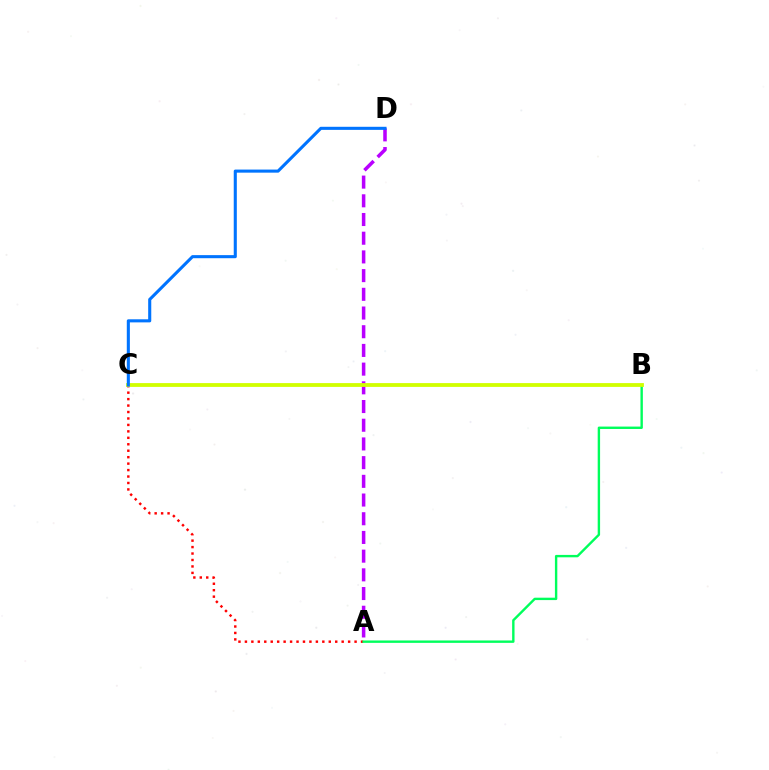{('A', 'C'): [{'color': '#ff0000', 'line_style': 'dotted', 'thickness': 1.75}], ('A', 'B'): [{'color': '#00ff5c', 'line_style': 'solid', 'thickness': 1.72}], ('A', 'D'): [{'color': '#b900ff', 'line_style': 'dashed', 'thickness': 2.54}], ('B', 'C'): [{'color': '#d1ff00', 'line_style': 'solid', 'thickness': 2.74}], ('C', 'D'): [{'color': '#0074ff', 'line_style': 'solid', 'thickness': 2.22}]}